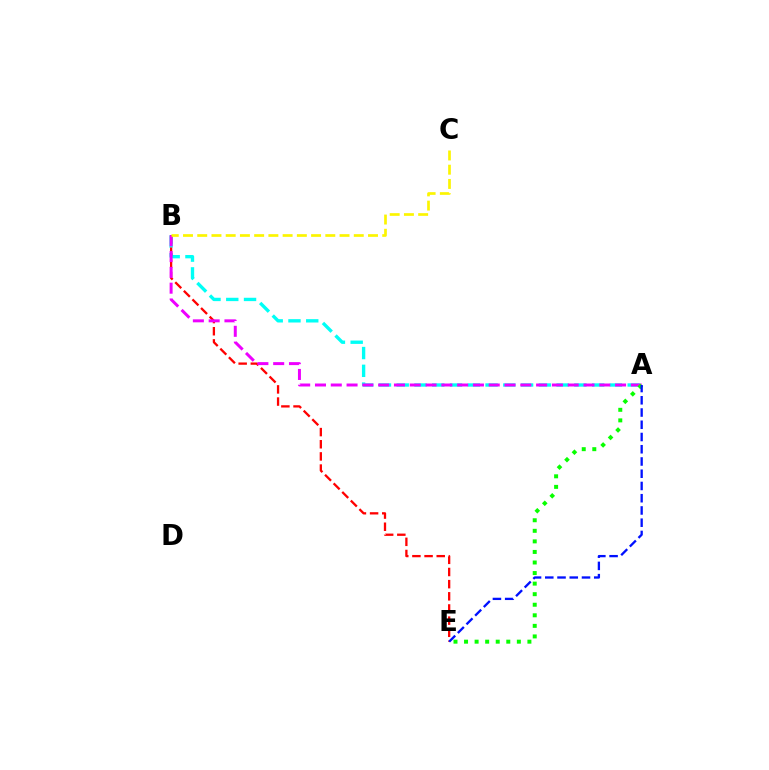{('A', 'B'): [{'color': '#00fff6', 'line_style': 'dashed', 'thickness': 2.41}, {'color': '#ee00ff', 'line_style': 'dashed', 'thickness': 2.15}], ('B', 'E'): [{'color': '#ff0000', 'line_style': 'dashed', 'thickness': 1.65}], ('B', 'C'): [{'color': '#fcf500', 'line_style': 'dashed', 'thickness': 1.93}], ('A', 'E'): [{'color': '#08ff00', 'line_style': 'dotted', 'thickness': 2.87}, {'color': '#0010ff', 'line_style': 'dashed', 'thickness': 1.66}]}